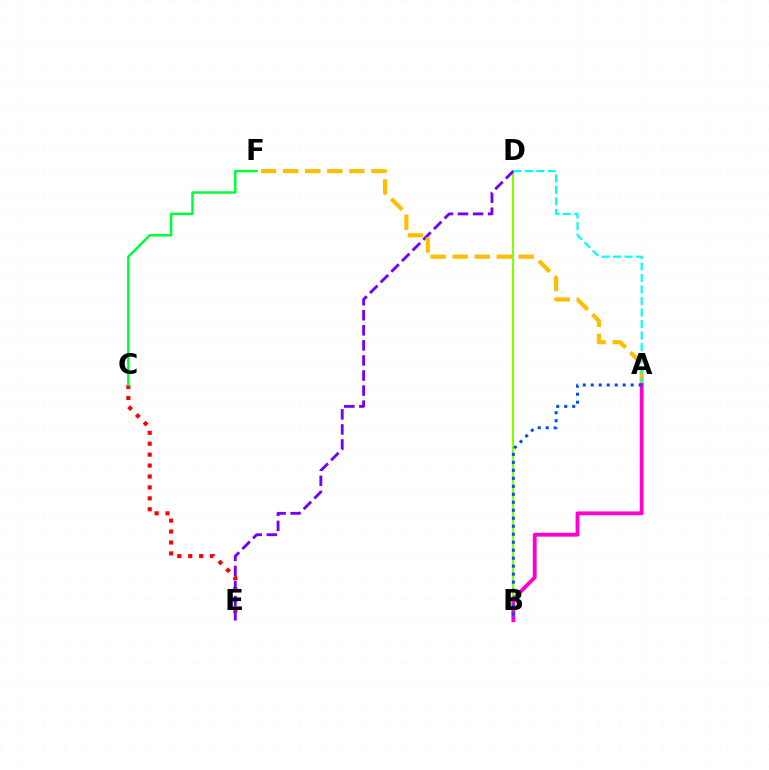{('B', 'D'): [{'color': '#84ff00', 'line_style': 'solid', 'thickness': 1.51}], ('C', 'E'): [{'color': '#ff0000', 'line_style': 'dotted', 'thickness': 2.97}], ('D', 'E'): [{'color': '#7200ff', 'line_style': 'dashed', 'thickness': 2.05}], ('A', 'F'): [{'color': '#ffbd00', 'line_style': 'dashed', 'thickness': 2.99}], ('C', 'F'): [{'color': '#00ff39', 'line_style': 'solid', 'thickness': 1.79}], ('A', 'D'): [{'color': '#00fff6', 'line_style': 'dashed', 'thickness': 1.56}], ('A', 'B'): [{'color': '#ff00cf', 'line_style': 'solid', 'thickness': 2.75}, {'color': '#004bff', 'line_style': 'dotted', 'thickness': 2.17}]}